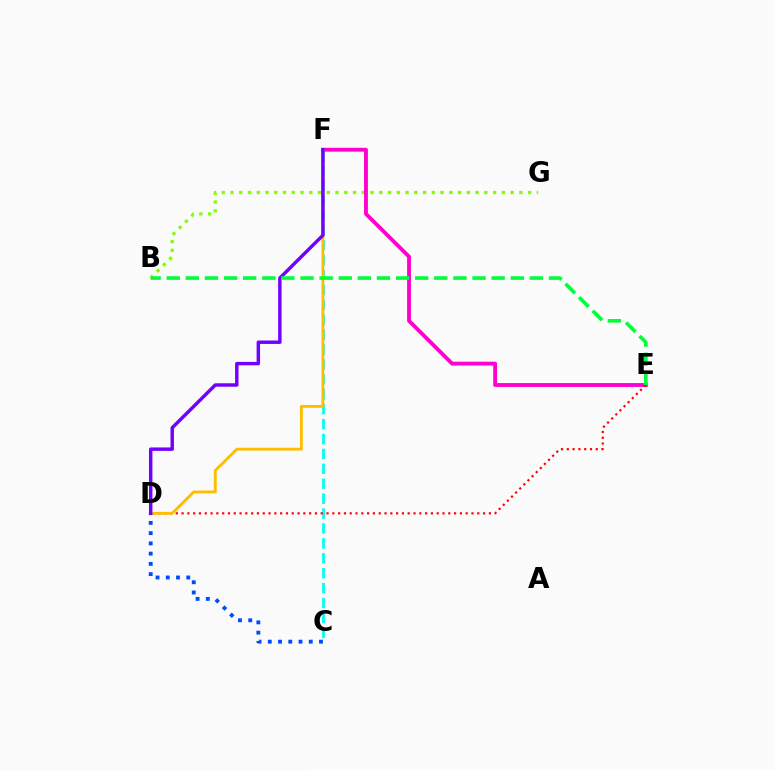{('C', 'F'): [{'color': '#00fff6', 'line_style': 'dashed', 'thickness': 2.03}], ('B', 'G'): [{'color': '#84ff00', 'line_style': 'dotted', 'thickness': 2.38}], ('E', 'F'): [{'color': '#ff00cf', 'line_style': 'solid', 'thickness': 2.77}], ('C', 'D'): [{'color': '#004bff', 'line_style': 'dotted', 'thickness': 2.78}], ('D', 'E'): [{'color': '#ff0000', 'line_style': 'dotted', 'thickness': 1.58}], ('D', 'F'): [{'color': '#ffbd00', 'line_style': 'solid', 'thickness': 2.05}, {'color': '#7200ff', 'line_style': 'solid', 'thickness': 2.48}], ('B', 'E'): [{'color': '#00ff39', 'line_style': 'dashed', 'thickness': 2.6}]}